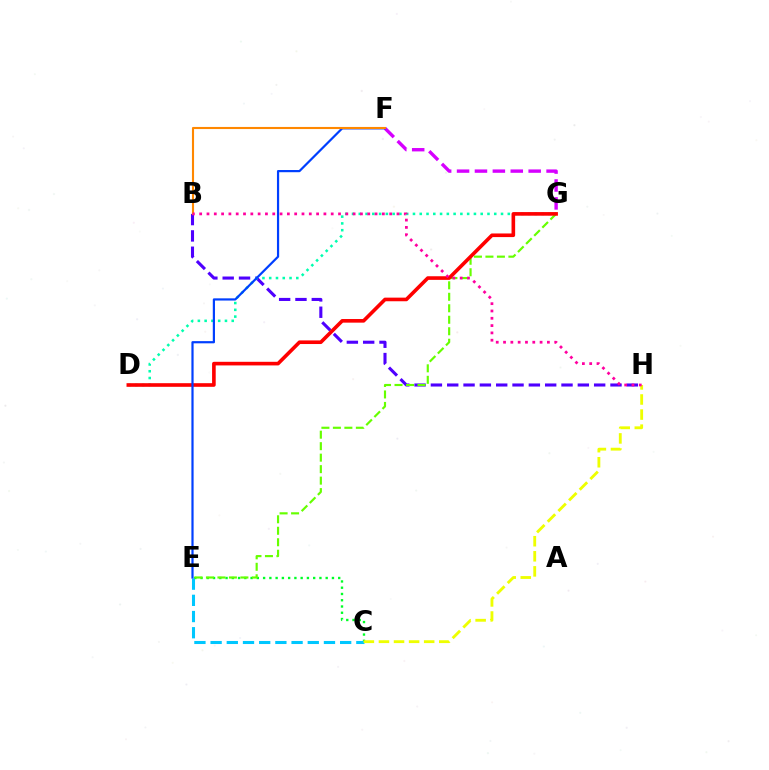{('B', 'H'): [{'color': '#4f00ff', 'line_style': 'dashed', 'thickness': 2.22}, {'color': '#ff00a0', 'line_style': 'dotted', 'thickness': 1.99}], ('C', 'E'): [{'color': '#00ff27', 'line_style': 'dotted', 'thickness': 1.7}, {'color': '#00c7ff', 'line_style': 'dashed', 'thickness': 2.2}], ('E', 'G'): [{'color': '#66ff00', 'line_style': 'dashed', 'thickness': 1.56}], ('F', 'G'): [{'color': '#d600ff', 'line_style': 'dashed', 'thickness': 2.43}], ('D', 'G'): [{'color': '#00ffaf', 'line_style': 'dotted', 'thickness': 1.84}, {'color': '#ff0000', 'line_style': 'solid', 'thickness': 2.61}], ('C', 'H'): [{'color': '#eeff00', 'line_style': 'dashed', 'thickness': 2.05}], ('E', 'F'): [{'color': '#003fff', 'line_style': 'solid', 'thickness': 1.59}], ('B', 'F'): [{'color': '#ff8800', 'line_style': 'solid', 'thickness': 1.52}]}